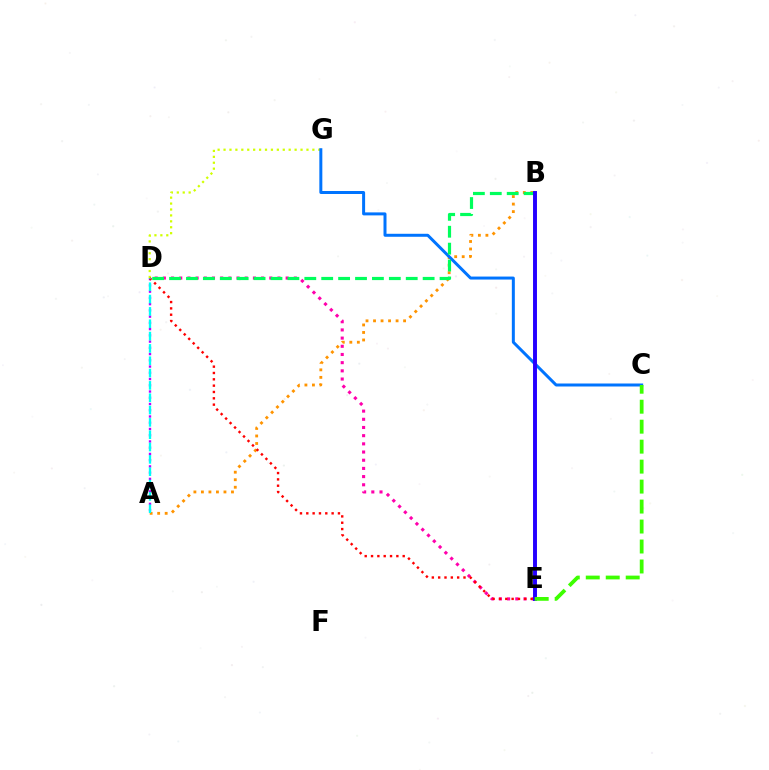{('A', 'B'): [{'color': '#ff9400', 'line_style': 'dotted', 'thickness': 2.04}], ('A', 'D'): [{'color': '#b900ff', 'line_style': 'dotted', 'thickness': 1.7}, {'color': '#00fff6', 'line_style': 'dashed', 'thickness': 1.68}], ('D', 'G'): [{'color': '#d1ff00', 'line_style': 'dotted', 'thickness': 1.61}], ('D', 'E'): [{'color': '#ff00ac', 'line_style': 'dotted', 'thickness': 2.22}, {'color': '#ff0000', 'line_style': 'dotted', 'thickness': 1.72}], ('C', 'G'): [{'color': '#0074ff', 'line_style': 'solid', 'thickness': 2.15}], ('B', 'D'): [{'color': '#00ff5c', 'line_style': 'dashed', 'thickness': 2.3}], ('B', 'E'): [{'color': '#2500ff', 'line_style': 'solid', 'thickness': 2.83}], ('C', 'E'): [{'color': '#3dff00', 'line_style': 'dashed', 'thickness': 2.71}]}